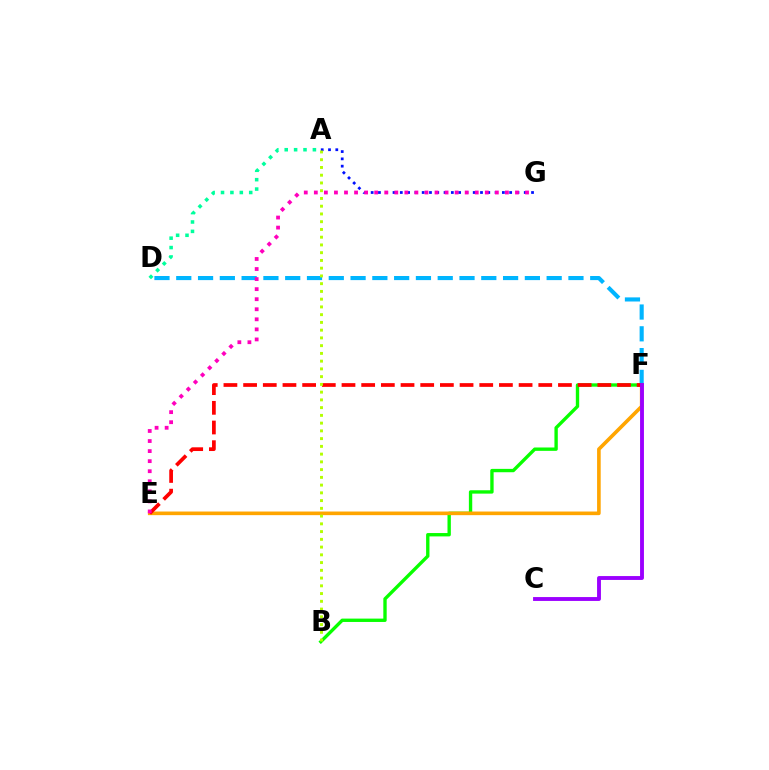{('A', 'D'): [{'color': '#00ff9d', 'line_style': 'dotted', 'thickness': 2.55}], ('B', 'F'): [{'color': '#08ff00', 'line_style': 'solid', 'thickness': 2.42}], ('D', 'F'): [{'color': '#00b5ff', 'line_style': 'dashed', 'thickness': 2.96}], ('A', 'G'): [{'color': '#0010ff', 'line_style': 'dotted', 'thickness': 1.98}], ('E', 'F'): [{'color': '#ffa500', 'line_style': 'solid', 'thickness': 2.61}, {'color': '#ff0000', 'line_style': 'dashed', 'thickness': 2.67}], ('C', 'F'): [{'color': '#9b00ff', 'line_style': 'solid', 'thickness': 2.79}], ('E', 'G'): [{'color': '#ff00bd', 'line_style': 'dotted', 'thickness': 2.73}], ('A', 'B'): [{'color': '#b3ff00', 'line_style': 'dotted', 'thickness': 2.1}]}